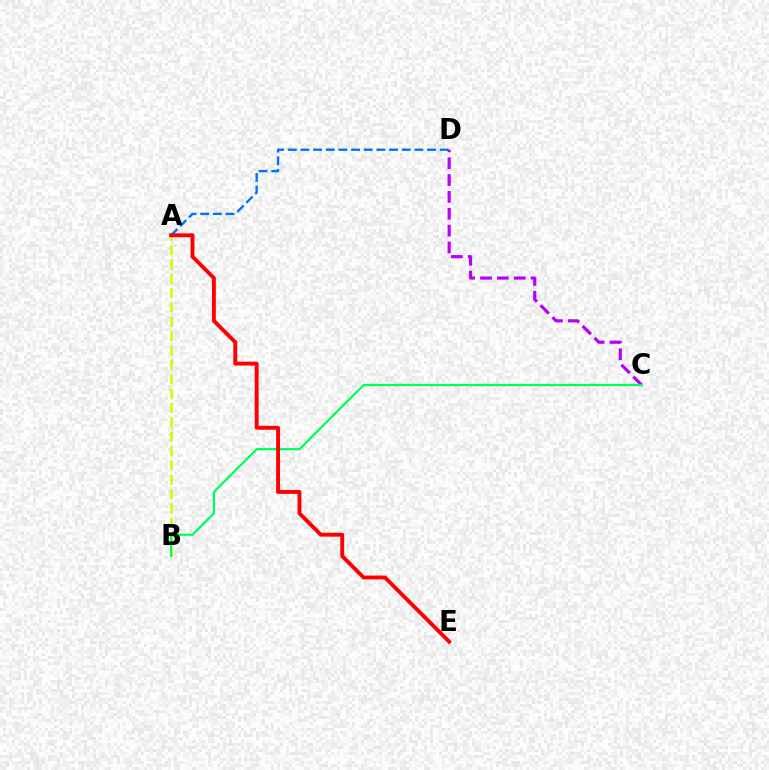{('A', 'D'): [{'color': '#0074ff', 'line_style': 'dashed', 'thickness': 1.72}], ('C', 'D'): [{'color': '#b900ff', 'line_style': 'dashed', 'thickness': 2.29}], ('A', 'B'): [{'color': '#d1ff00', 'line_style': 'dashed', 'thickness': 1.95}], ('B', 'C'): [{'color': '#00ff5c', 'line_style': 'solid', 'thickness': 1.61}], ('A', 'E'): [{'color': '#ff0000', 'line_style': 'solid', 'thickness': 2.8}]}